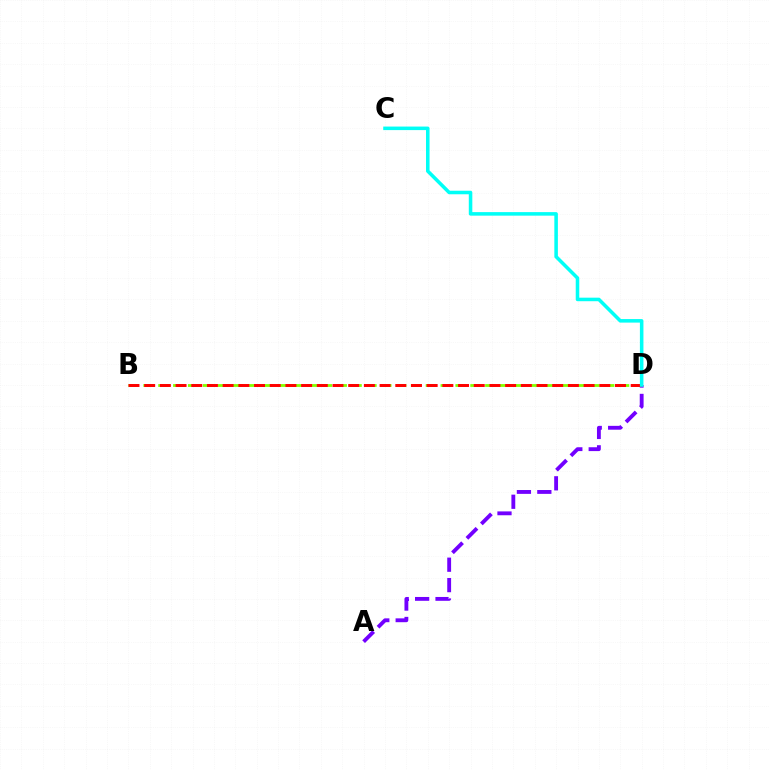{('B', 'D'): [{'color': '#84ff00', 'line_style': 'dashed', 'thickness': 2.02}, {'color': '#ff0000', 'line_style': 'dashed', 'thickness': 2.13}], ('A', 'D'): [{'color': '#7200ff', 'line_style': 'dashed', 'thickness': 2.77}], ('C', 'D'): [{'color': '#00fff6', 'line_style': 'solid', 'thickness': 2.55}]}